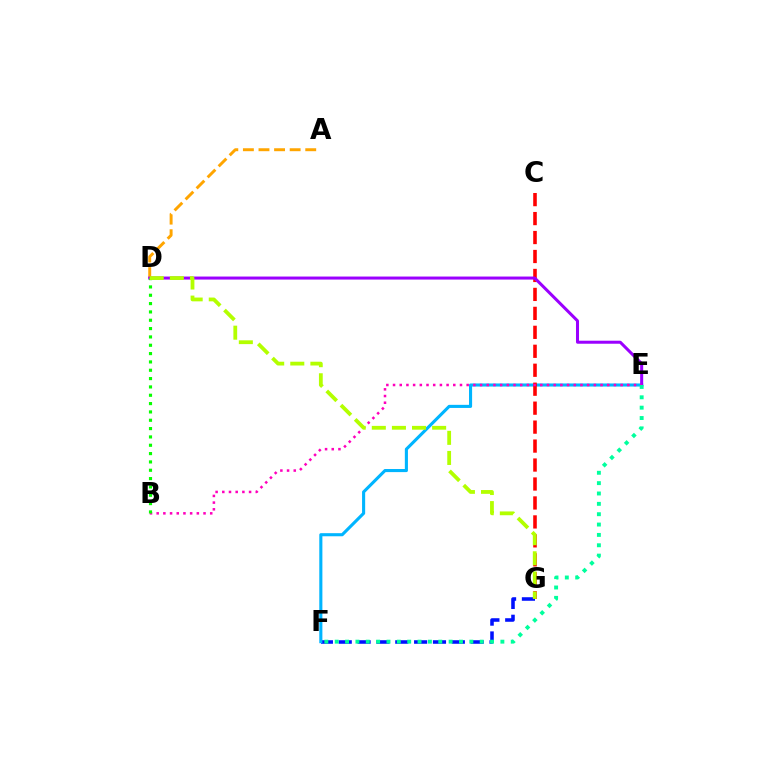{('F', 'G'): [{'color': '#0010ff', 'line_style': 'dashed', 'thickness': 2.56}], ('A', 'D'): [{'color': '#ffa500', 'line_style': 'dashed', 'thickness': 2.12}], ('E', 'F'): [{'color': '#00b5ff', 'line_style': 'solid', 'thickness': 2.23}, {'color': '#00ff9d', 'line_style': 'dotted', 'thickness': 2.81}], ('C', 'G'): [{'color': '#ff0000', 'line_style': 'dashed', 'thickness': 2.58}], ('D', 'E'): [{'color': '#9b00ff', 'line_style': 'solid', 'thickness': 2.18}], ('B', 'E'): [{'color': '#ff00bd', 'line_style': 'dotted', 'thickness': 1.82}], ('B', 'D'): [{'color': '#08ff00', 'line_style': 'dotted', 'thickness': 2.26}], ('D', 'G'): [{'color': '#b3ff00', 'line_style': 'dashed', 'thickness': 2.73}]}